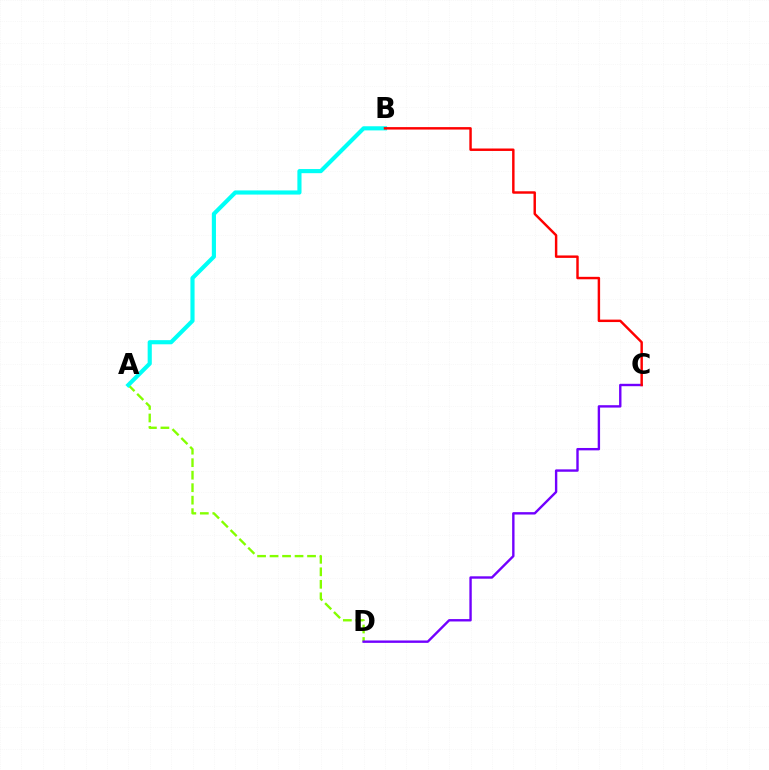{('A', 'D'): [{'color': '#84ff00', 'line_style': 'dashed', 'thickness': 1.7}], ('A', 'B'): [{'color': '#00fff6', 'line_style': 'solid', 'thickness': 2.98}], ('C', 'D'): [{'color': '#7200ff', 'line_style': 'solid', 'thickness': 1.72}], ('B', 'C'): [{'color': '#ff0000', 'line_style': 'solid', 'thickness': 1.76}]}